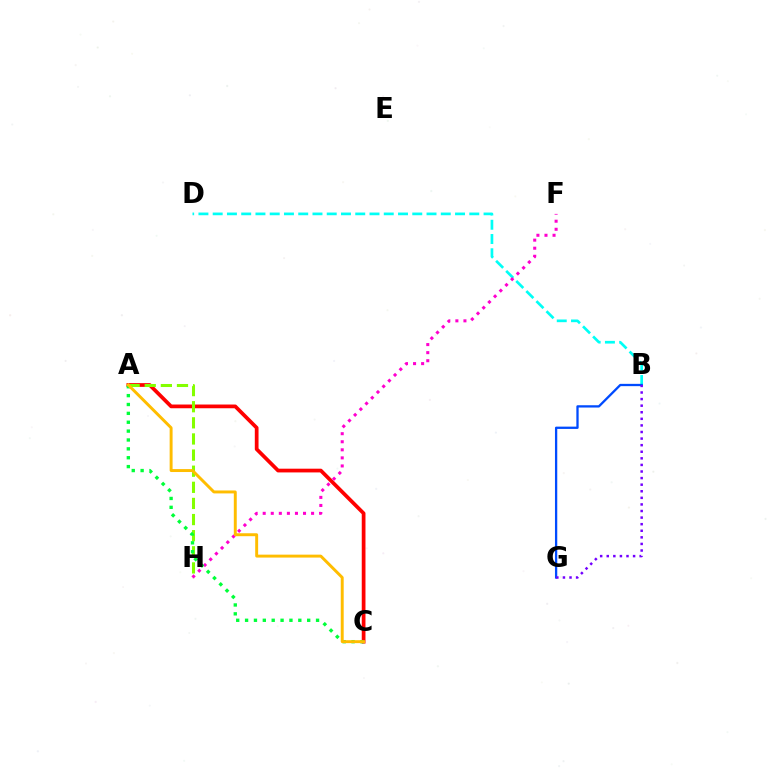{('B', 'D'): [{'color': '#00fff6', 'line_style': 'dashed', 'thickness': 1.94}], ('B', 'G'): [{'color': '#004bff', 'line_style': 'solid', 'thickness': 1.65}, {'color': '#7200ff', 'line_style': 'dotted', 'thickness': 1.79}], ('A', 'C'): [{'color': '#ff0000', 'line_style': 'solid', 'thickness': 2.68}, {'color': '#00ff39', 'line_style': 'dotted', 'thickness': 2.41}, {'color': '#ffbd00', 'line_style': 'solid', 'thickness': 2.11}], ('A', 'H'): [{'color': '#84ff00', 'line_style': 'dashed', 'thickness': 2.19}], ('F', 'H'): [{'color': '#ff00cf', 'line_style': 'dotted', 'thickness': 2.19}]}